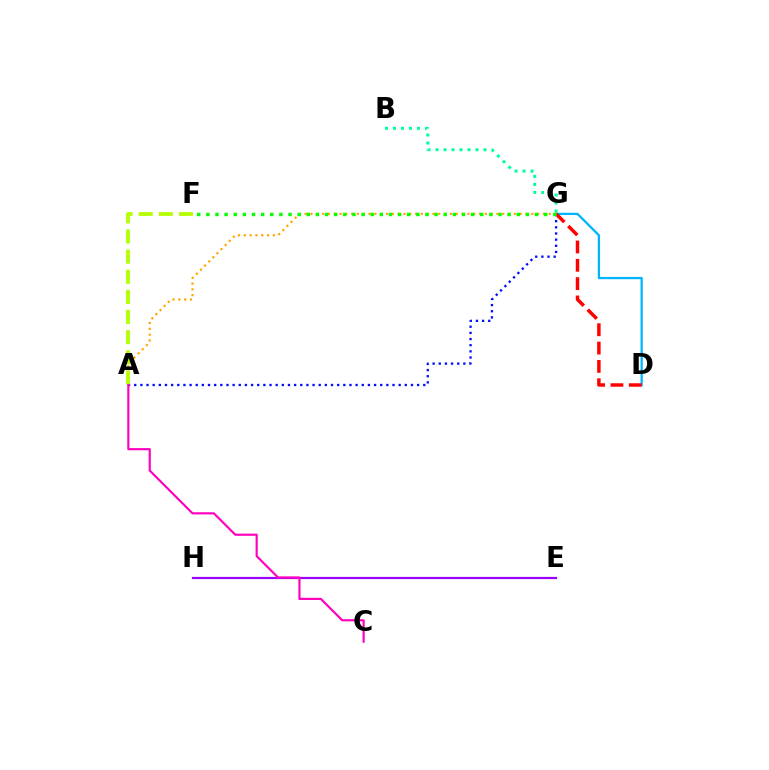{('E', 'H'): [{'color': '#9b00ff', 'line_style': 'solid', 'thickness': 1.58}], ('D', 'G'): [{'color': '#00b5ff', 'line_style': 'solid', 'thickness': 1.63}, {'color': '#ff0000', 'line_style': 'dashed', 'thickness': 2.49}], ('A', 'G'): [{'color': '#0010ff', 'line_style': 'dotted', 'thickness': 1.67}, {'color': '#ffa500', 'line_style': 'dotted', 'thickness': 1.58}], ('B', 'G'): [{'color': '#00ff9d', 'line_style': 'dotted', 'thickness': 2.17}], ('A', 'F'): [{'color': '#b3ff00', 'line_style': 'dashed', 'thickness': 2.73}], ('A', 'C'): [{'color': '#ff00bd', 'line_style': 'solid', 'thickness': 1.56}], ('F', 'G'): [{'color': '#08ff00', 'line_style': 'dotted', 'thickness': 2.48}]}